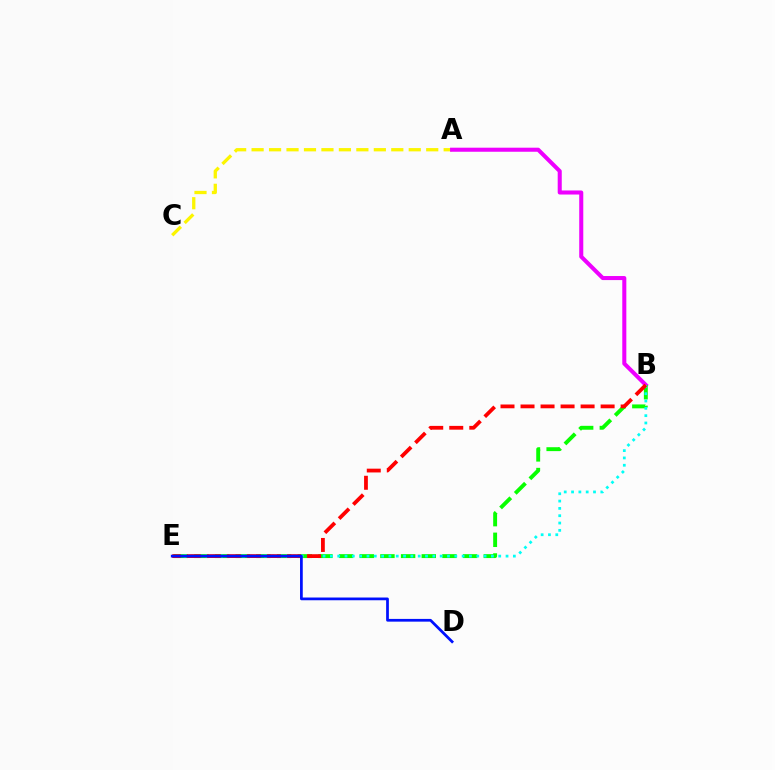{('A', 'C'): [{'color': '#fcf500', 'line_style': 'dashed', 'thickness': 2.37}], ('A', 'B'): [{'color': '#ee00ff', 'line_style': 'solid', 'thickness': 2.92}], ('B', 'E'): [{'color': '#08ff00', 'line_style': 'dashed', 'thickness': 2.81}, {'color': '#00fff6', 'line_style': 'dotted', 'thickness': 1.99}, {'color': '#ff0000', 'line_style': 'dashed', 'thickness': 2.72}], ('D', 'E'): [{'color': '#0010ff', 'line_style': 'solid', 'thickness': 1.97}]}